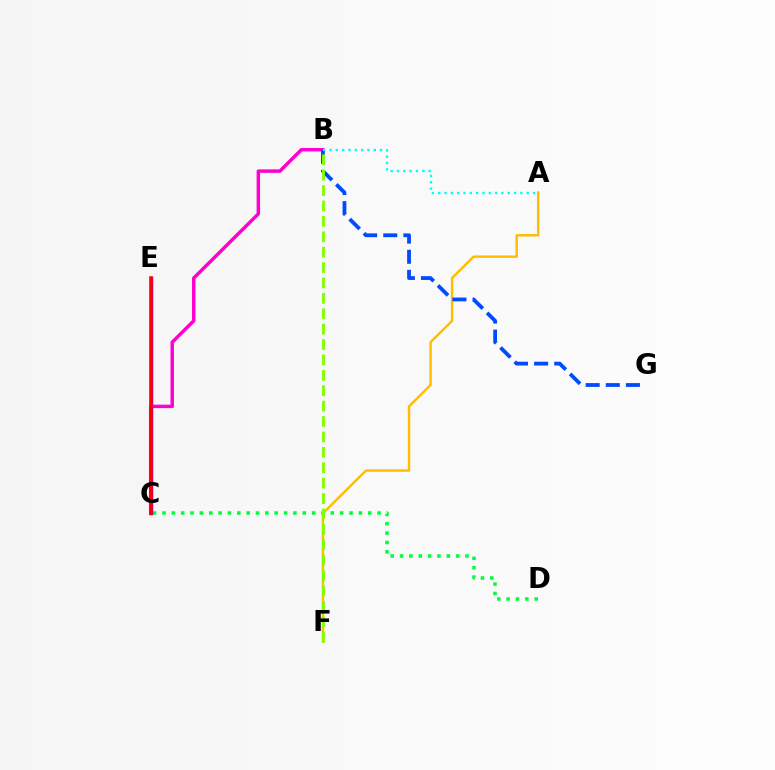{('C', 'D'): [{'color': '#00ff39', 'line_style': 'dotted', 'thickness': 2.54}], ('B', 'C'): [{'color': '#ff00cf', 'line_style': 'solid', 'thickness': 2.49}], ('C', 'E'): [{'color': '#7200ff', 'line_style': 'solid', 'thickness': 2.46}, {'color': '#ff0000', 'line_style': 'solid', 'thickness': 2.52}], ('A', 'F'): [{'color': '#ffbd00', 'line_style': 'solid', 'thickness': 1.75}], ('B', 'G'): [{'color': '#004bff', 'line_style': 'dashed', 'thickness': 2.73}], ('B', 'F'): [{'color': '#84ff00', 'line_style': 'dashed', 'thickness': 2.09}], ('A', 'B'): [{'color': '#00fff6', 'line_style': 'dotted', 'thickness': 1.72}]}